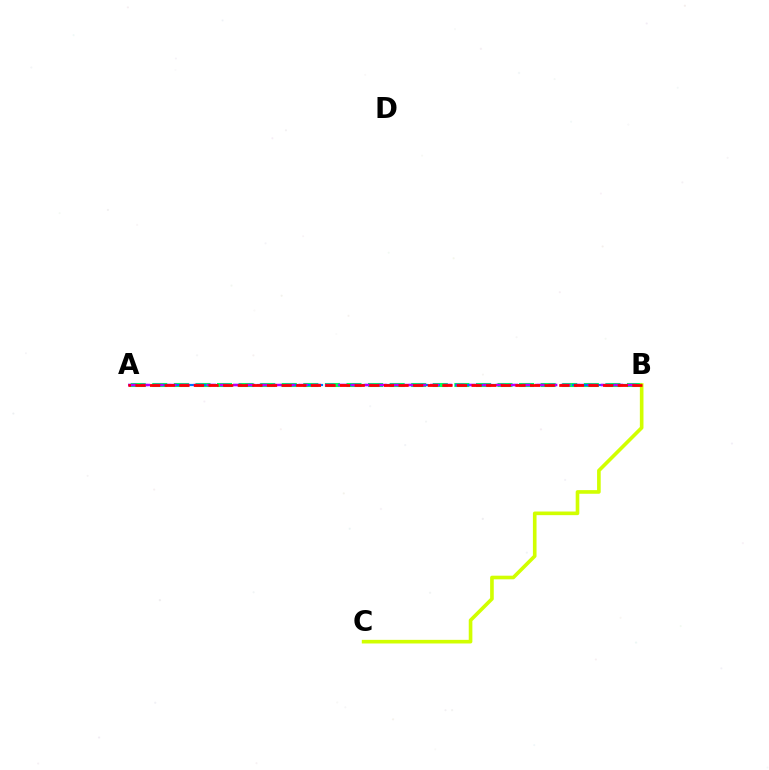{('A', 'B'): [{'color': '#00ff5c', 'line_style': 'dashed', 'thickness': 2.93}, {'color': '#0074ff', 'line_style': 'dashed', 'thickness': 1.59}, {'color': '#b900ff', 'line_style': 'dashed', 'thickness': 1.78}, {'color': '#ff0000', 'line_style': 'dashed', 'thickness': 1.99}], ('B', 'C'): [{'color': '#d1ff00', 'line_style': 'solid', 'thickness': 2.61}]}